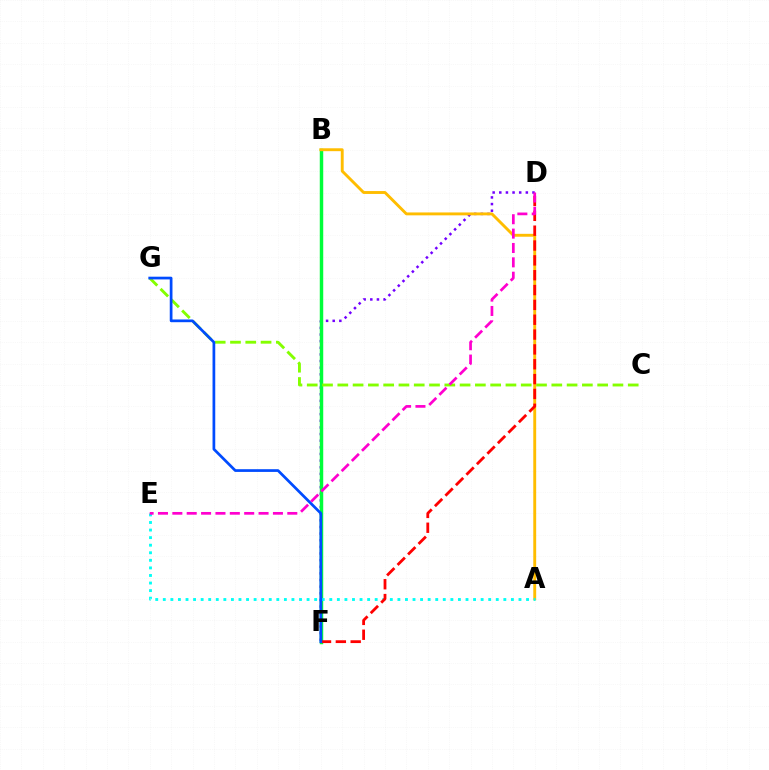{('D', 'F'): [{'color': '#7200ff', 'line_style': 'dotted', 'thickness': 1.8}, {'color': '#ff0000', 'line_style': 'dashed', 'thickness': 2.02}], ('B', 'F'): [{'color': '#00ff39', 'line_style': 'solid', 'thickness': 2.49}], ('C', 'G'): [{'color': '#84ff00', 'line_style': 'dashed', 'thickness': 2.08}], ('A', 'B'): [{'color': '#ffbd00', 'line_style': 'solid', 'thickness': 2.08}], ('A', 'E'): [{'color': '#00fff6', 'line_style': 'dotted', 'thickness': 2.06}], ('F', 'G'): [{'color': '#004bff', 'line_style': 'solid', 'thickness': 1.96}], ('D', 'E'): [{'color': '#ff00cf', 'line_style': 'dashed', 'thickness': 1.95}]}